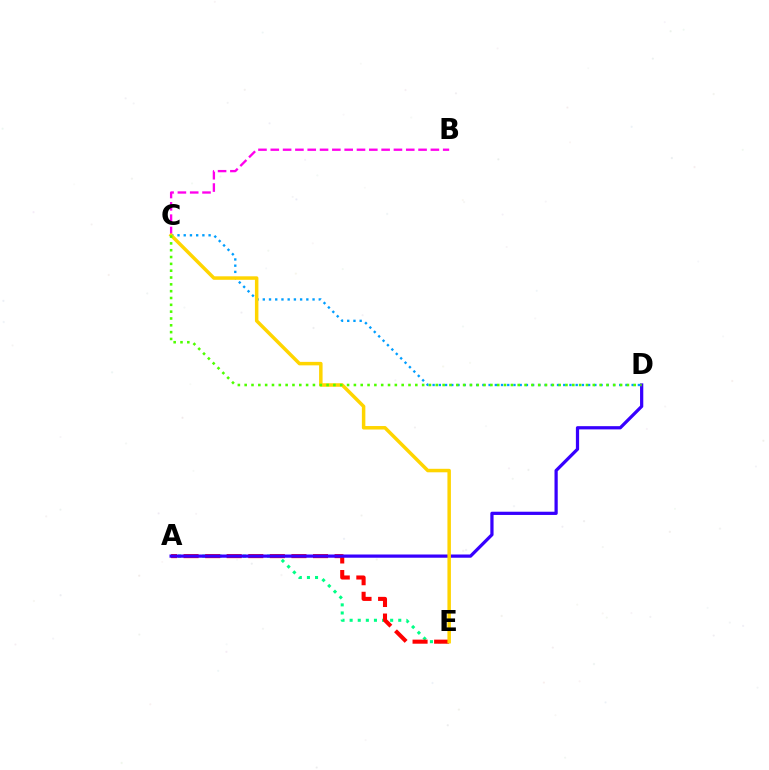{('B', 'C'): [{'color': '#ff00ed', 'line_style': 'dashed', 'thickness': 1.67}], ('A', 'E'): [{'color': '#00ff86', 'line_style': 'dotted', 'thickness': 2.2}, {'color': '#ff0000', 'line_style': 'dashed', 'thickness': 2.93}], ('C', 'D'): [{'color': '#009eff', 'line_style': 'dotted', 'thickness': 1.69}, {'color': '#4fff00', 'line_style': 'dotted', 'thickness': 1.85}], ('A', 'D'): [{'color': '#3700ff', 'line_style': 'solid', 'thickness': 2.33}], ('C', 'E'): [{'color': '#ffd500', 'line_style': 'solid', 'thickness': 2.51}]}